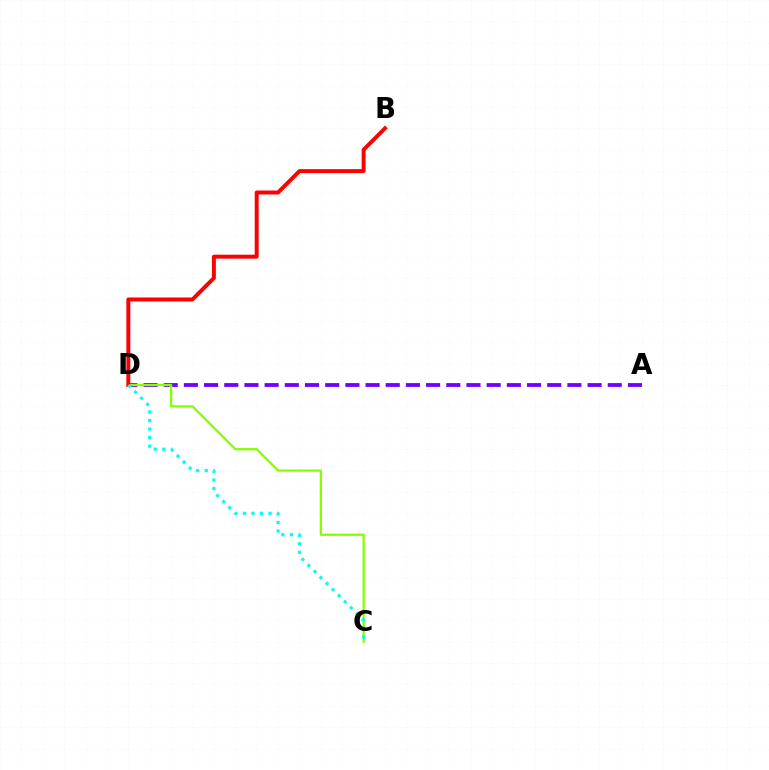{('A', 'D'): [{'color': '#7200ff', 'line_style': 'dashed', 'thickness': 2.74}], ('C', 'D'): [{'color': '#84ff00', 'line_style': 'solid', 'thickness': 1.62}, {'color': '#00fff6', 'line_style': 'dotted', 'thickness': 2.32}], ('B', 'D'): [{'color': '#ff0000', 'line_style': 'solid', 'thickness': 2.84}]}